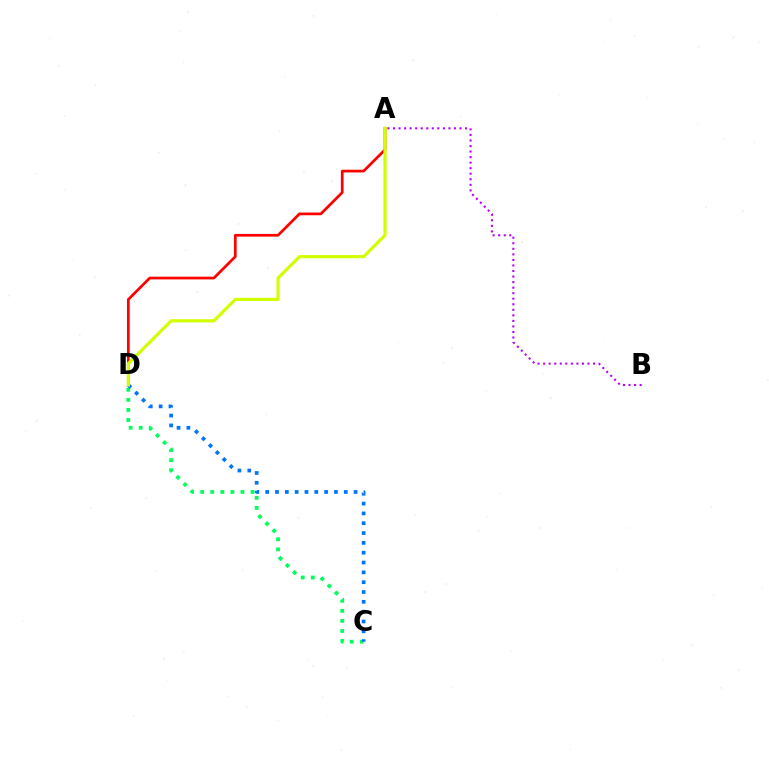{('C', 'D'): [{'color': '#00ff5c', 'line_style': 'dotted', 'thickness': 2.73}, {'color': '#0074ff', 'line_style': 'dotted', 'thickness': 2.67}], ('A', 'B'): [{'color': '#b900ff', 'line_style': 'dotted', 'thickness': 1.51}], ('A', 'D'): [{'color': '#ff0000', 'line_style': 'solid', 'thickness': 1.96}, {'color': '#d1ff00', 'line_style': 'solid', 'thickness': 2.29}]}